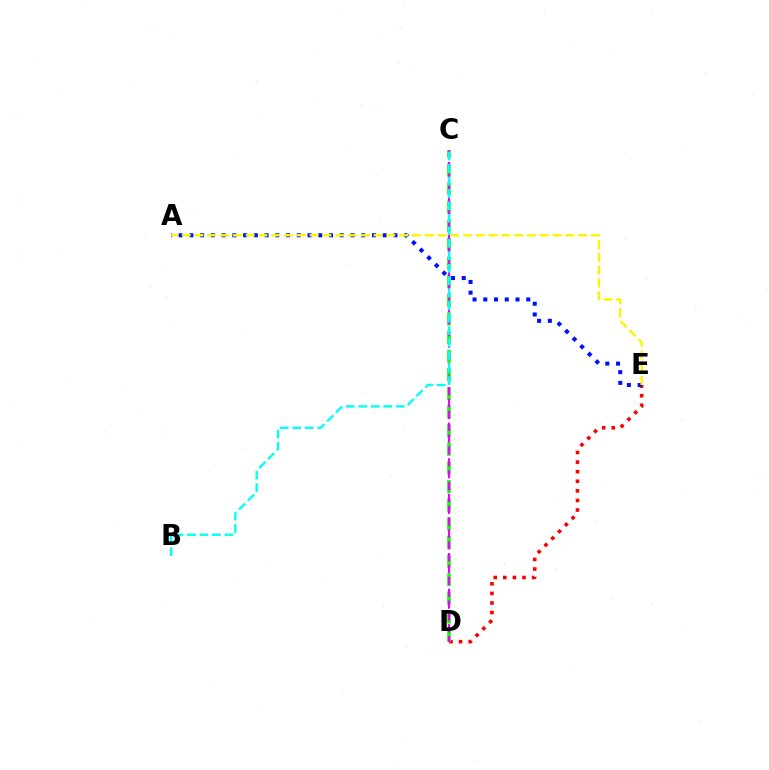{('D', 'E'): [{'color': '#ff0000', 'line_style': 'dotted', 'thickness': 2.61}], ('A', 'E'): [{'color': '#0010ff', 'line_style': 'dotted', 'thickness': 2.92}, {'color': '#fcf500', 'line_style': 'dashed', 'thickness': 1.74}], ('C', 'D'): [{'color': '#08ff00', 'line_style': 'dashed', 'thickness': 2.53}, {'color': '#ee00ff', 'line_style': 'dashed', 'thickness': 1.61}], ('B', 'C'): [{'color': '#00fff6', 'line_style': 'dashed', 'thickness': 1.69}]}